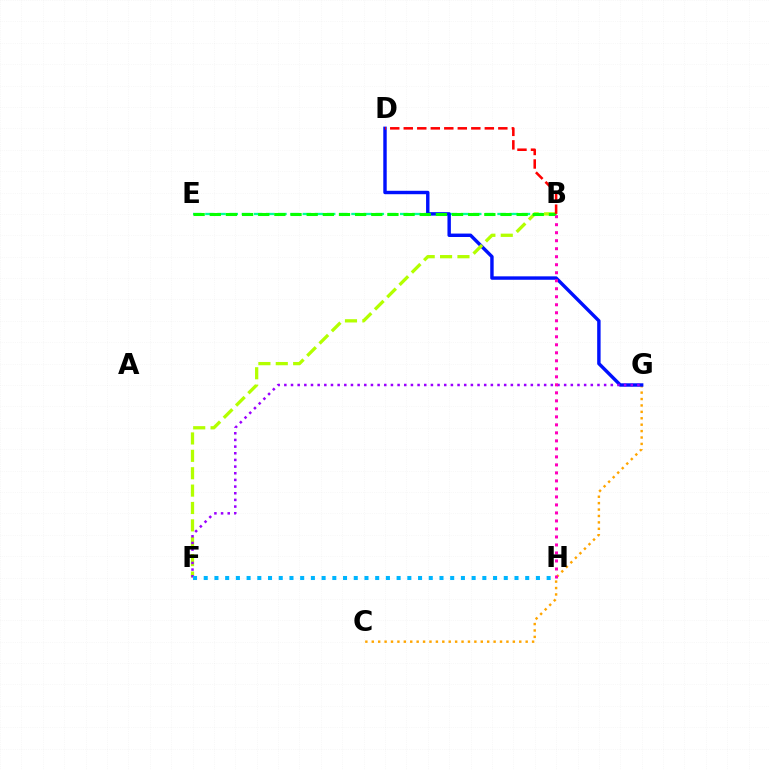{('C', 'G'): [{'color': '#ffa500', 'line_style': 'dotted', 'thickness': 1.74}], ('B', 'E'): [{'color': '#00ff9d', 'line_style': 'dashed', 'thickness': 1.65}, {'color': '#08ff00', 'line_style': 'dashed', 'thickness': 2.19}], ('D', 'G'): [{'color': '#0010ff', 'line_style': 'solid', 'thickness': 2.46}], ('B', 'F'): [{'color': '#b3ff00', 'line_style': 'dashed', 'thickness': 2.36}], ('F', 'G'): [{'color': '#9b00ff', 'line_style': 'dotted', 'thickness': 1.81}], ('B', 'H'): [{'color': '#ff00bd', 'line_style': 'dotted', 'thickness': 2.18}], ('B', 'D'): [{'color': '#ff0000', 'line_style': 'dashed', 'thickness': 1.84}], ('F', 'H'): [{'color': '#00b5ff', 'line_style': 'dotted', 'thickness': 2.91}]}